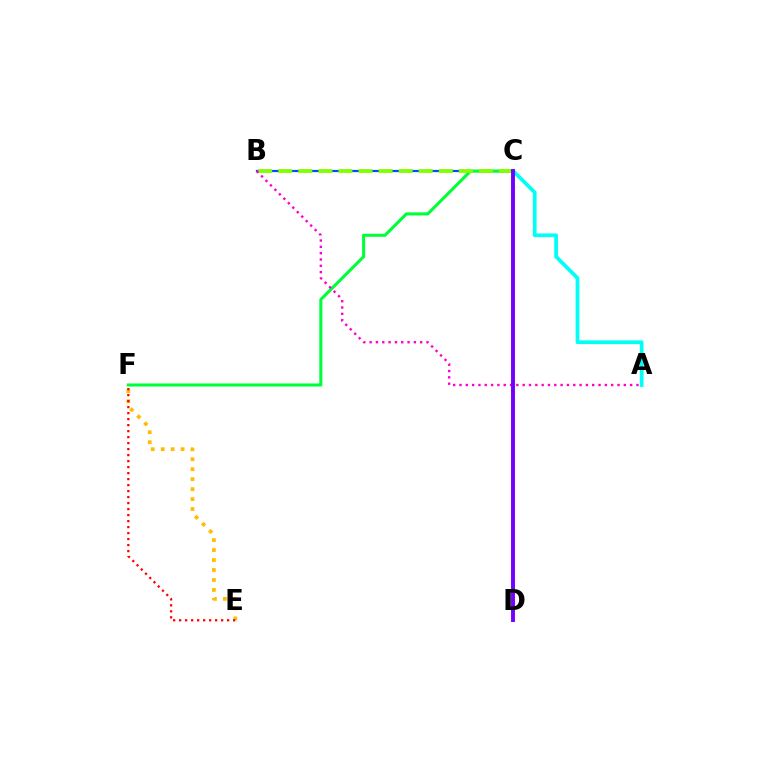{('B', 'C'): [{'color': '#004bff', 'line_style': 'solid', 'thickness': 1.57}, {'color': '#84ff00', 'line_style': 'dashed', 'thickness': 2.73}], ('C', 'F'): [{'color': '#00ff39', 'line_style': 'solid', 'thickness': 2.22}], ('A', 'C'): [{'color': '#00fff6', 'line_style': 'solid', 'thickness': 2.69}], ('A', 'B'): [{'color': '#ff00cf', 'line_style': 'dotted', 'thickness': 1.72}], ('C', 'D'): [{'color': '#7200ff', 'line_style': 'solid', 'thickness': 2.82}], ('E', 'F'): [{'color': '#ffbd00', 'line_style': 'dotted', 'thickness': 2.71}, {'color': '#ff0000', 'line_style': 'dotted', 'thickness': 1.63}]}